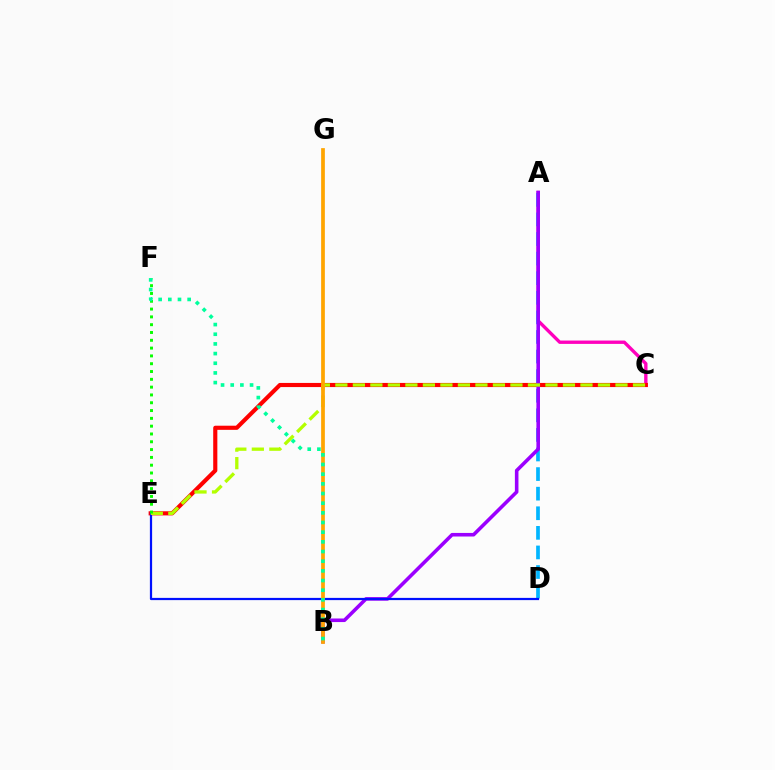{('A', 'C'): [{'color': '#ff00bd', 'line_style': 'solid', 'thickness': 2.41}], ('C', 'E'): [{'color': '#ff0000', 'line_style': 'solid', 'thickness': 2.97}, {'color': '#b3ff00', 'line_style': 'dashed', 'thickness': 2.38}], ('A', 'D'): [{'color': '#00b5ff', 'line_style': 'dashed', 'thickness': 2.66}], ('A', 'B'): [{'color': '#9b00ff', 'line_style': 'solid', 'thickness': 2.58}], ('D', 'E'): [{'color': '#0010ff', 'line_style': 'solid', 'thickness': 1.6}], ('E', 'F'): [{'color': '#08ff00', 'line_style': 'dotted', 'thickness': 2.12}], ('B', 'G'): [{'color': '#ffa500', 'line_style': 'solid', 'thickness': 2.68}], ('B', 'F'): [{'color': '#00ff9d', 'line_style': 'dotted', 'thickness': 2.63}]}